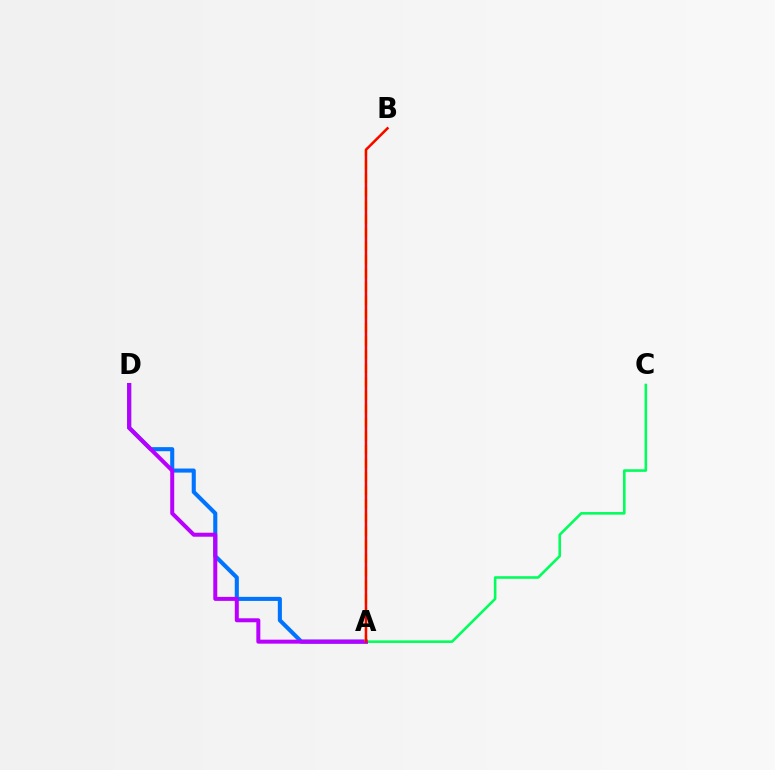{('A', 'C'): [{'color': '#00ff5c', 'line_style': 'solid', 'thickness': 1.87}], ('A', 'D'): [{'color': '#0074ff', 'line_style': 'solid', 'thickness': 2.94}, {'color': '#b900ff', 'line_style': 'solid', 'thickness': 2.88}], ('A', 'B'): [{'color': '#d1ff00', 'line_style': 'dashed', 'thickness': 1.84}, {'color': '#ff0000', 'line_style': 'solid', 'thickness': 1.78}]}